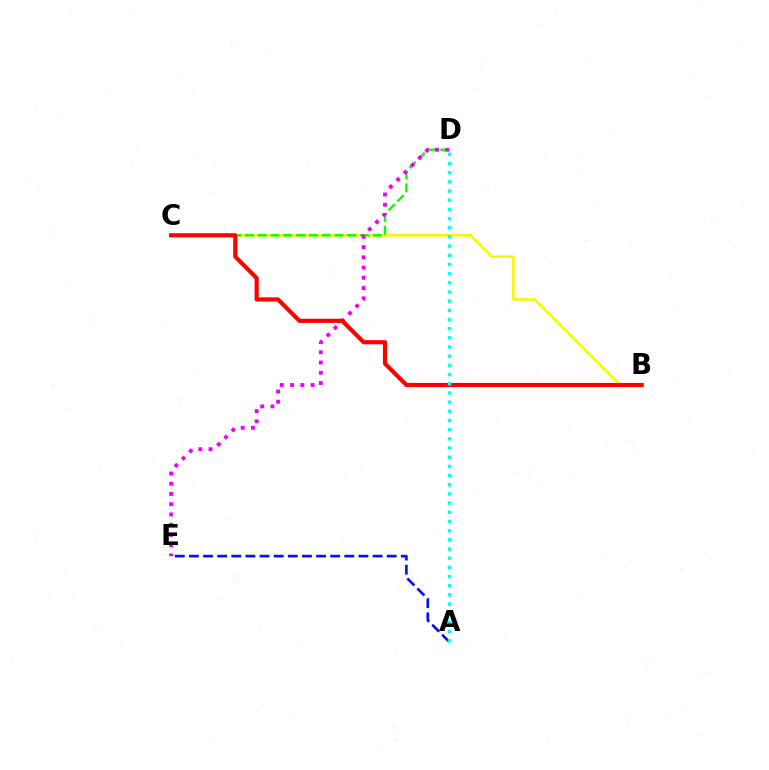{('B', 'C'): [{'color': '#fcf500', 'line_style': 'solid', 'thickness': 1.84}, {'color': '#ff0000', 'line_style': 'solid', 'thickness': 3.0}], ('C', 'D'): [{'color': '#08ff00', 'line_style': 'dashed', 'thickness': 1.74}], ('D', 'E'): [{'color': '#ee00ff', 'line_style': 'dotted', 'thickness': 2.78}], ('A', 'E'): [{'color': '#0010ff', 'line_style': 'dashed', 'thickness': 1.92}], ('A', 'D'): [{'color': '#00fff6', 'line_style': 'dotted', 'thickness': 2.49}]}